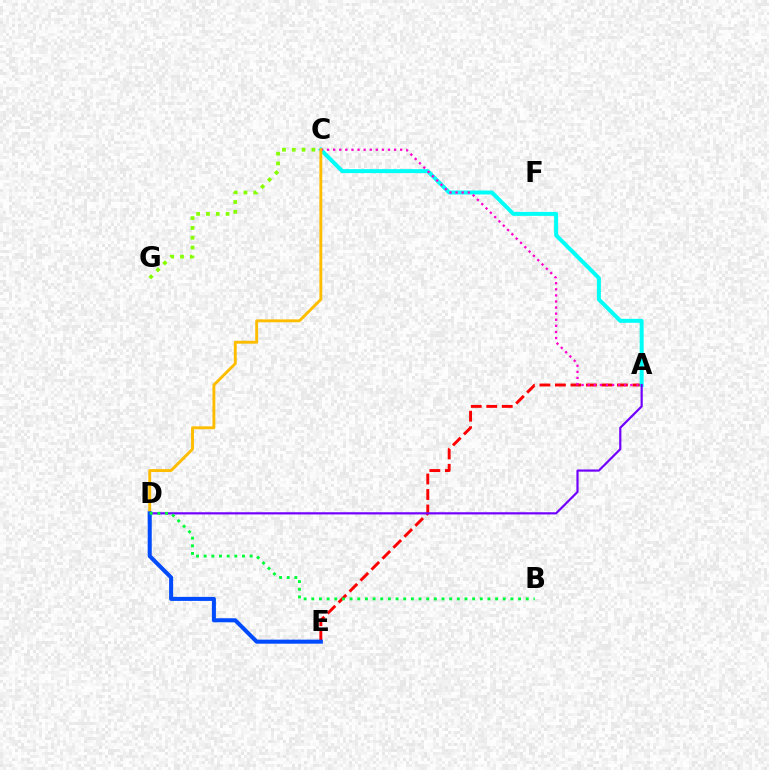{('A', 'E'): [{'color': '#ff0000', 'line_style': 'dashed', 'thickness': 2.11}], ('A', 'C'): [{'color': '#00fff6', 'line_style': 'solid', 'thickness': 2.86}, {'color': '#ff00cf', 'line_style': 'dotted', 'thickness': 1.66}], ('C', 'G'): [{'color': '#84ff00', 'line_style': 'dotted', 'thickness': 2.67}], ('A', 'D'): [{'color': '#7200ff', 'line_style': 'solid', 'thickness': 1.58}], ('C', 'D'): [{'color': '#ffbd00', 'line_style': 'solid', 'thickness': 2.09}], ('D', 'E'): [{'color': '#004bff', 'line_style': 'solid', 'thickness': 2.91}], ('B', 'D'): [{'color': '#00ff39', 'line_style': 'dotted', 'thickness': 2.08}]}